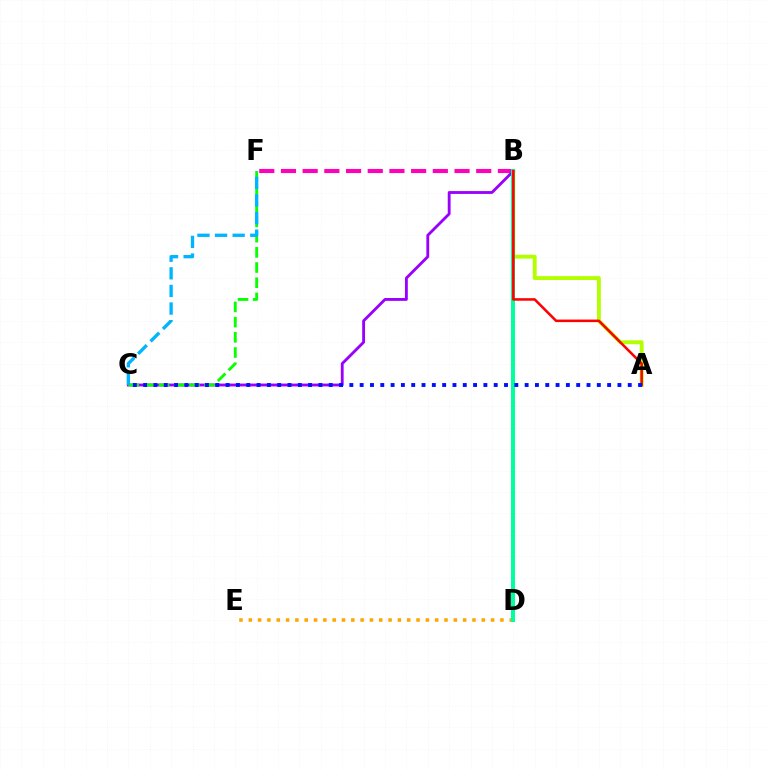{('D', 'E'): [{'color': '#ffa500', 'line_style': 'dotted', 'thickness': 2.53}], ('A', 'B'): [{'color': '#b3ff00', 'line_style': 'solid', 'thickness': 2.79}, {'color': '#ff0000', 'line_style': 'solid', 'thickness': 1.83}], ('B', 'C'): [{'color': '#9b00ff', 'line_style': 'solid', 'thickness': 2.05}], ('B', 'F'): [{'color': '#ff00bd', 'line_style': 'dashed', 'thickness': 2.95}], ('B', 'D'): [{'color': '#00ff9d', 'line_style': 'solid', 'thickness': 2.87}], ('C', 'F'): [{'color': '#08ff00', 'line_style': 'dashed', 'thickness': 2.06}, {'color': '#00b5ff', 'line_style': 'dashed', 'thickness': 2.39}], ('A', 'C'): [{'color': '#0010ff', 'line_style': 'dotted', 'thickness': 2.8}]}